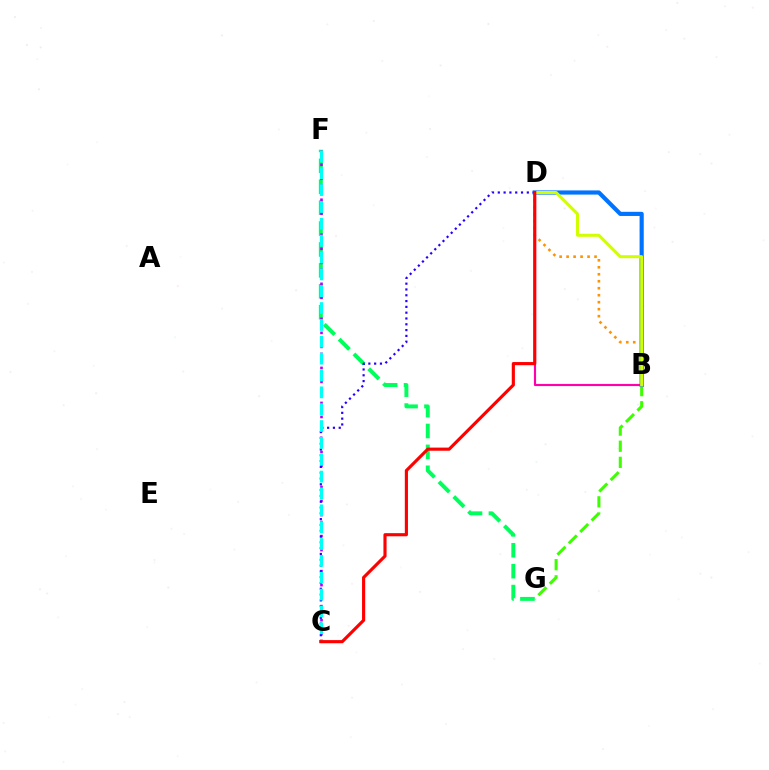{('B', 'G'): [{'color': '#3dff00', 'line_style': 'dashed', 'thickness': 2.19}], ('F', 'G'): [{'color': '#00ff5c', 'line_style': 'dashed', 'thickness': 2.84}], ('B', 'D'): [{'color': '#ff00ac', 'line_style': 'solid', 'thickness': 1.55}, {'color': '#ff9400', 'line_style': 'dotted', 'thickness': 1.9}, {'color': '#0074ff', 'line_style': 'solid', 'thickness': 3.0}, {'color': '#d1ff00', 'line_style': 'solid', 'thickness': 2.17}], ('C', 'F'): [{'color': '#b900ff', 'line_style': 'dotted', 'thickness': 1.9}, {'color': '#00fff6', 'line_style': 'dashed', 'thickness': 2.29}], ('C', 'D'): [{'color': '#2500ff', 'line_style': 'dotted', 'thickness': 1.58}, {'color': '#ff0000', 'line_style': 'solid', 'thickness': 2.26}]}